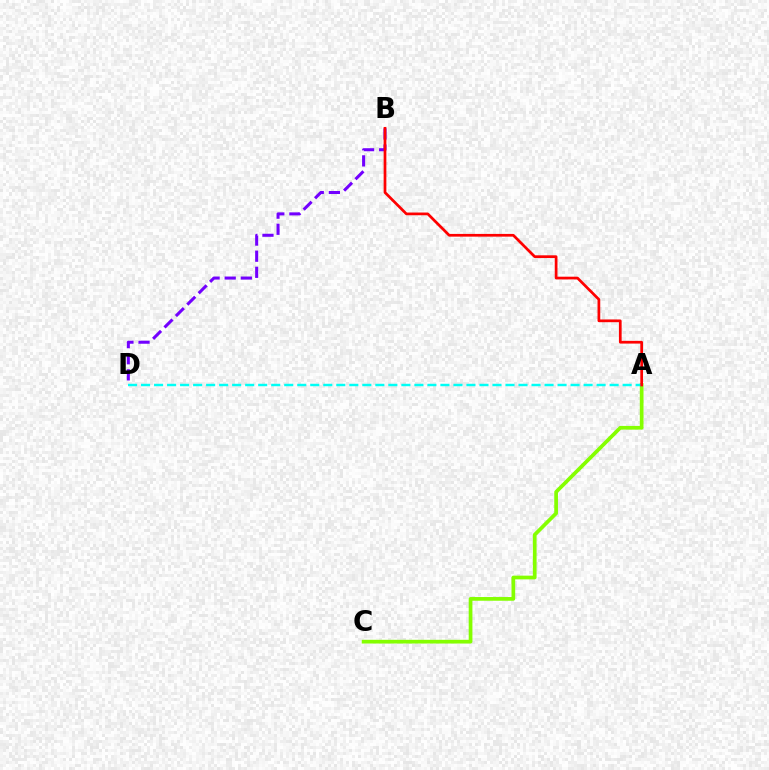{('A', 'C'): [{'color': '#84ff00', 'line_style': 'solid', 'thickness': 2.67}], ('B', 'D'): [{'color': '#7200ff', 'line_style': 'dashed', 'thickness': 2.19}], ('A', 'D'): [{'color': '#00fff6', 'line_style': 'dashed', 'thickness': 1.77}], ('A', 'B'): [{'color': '#ff0000', 'line_style': 'solid', 'thickness': 1.96}]}